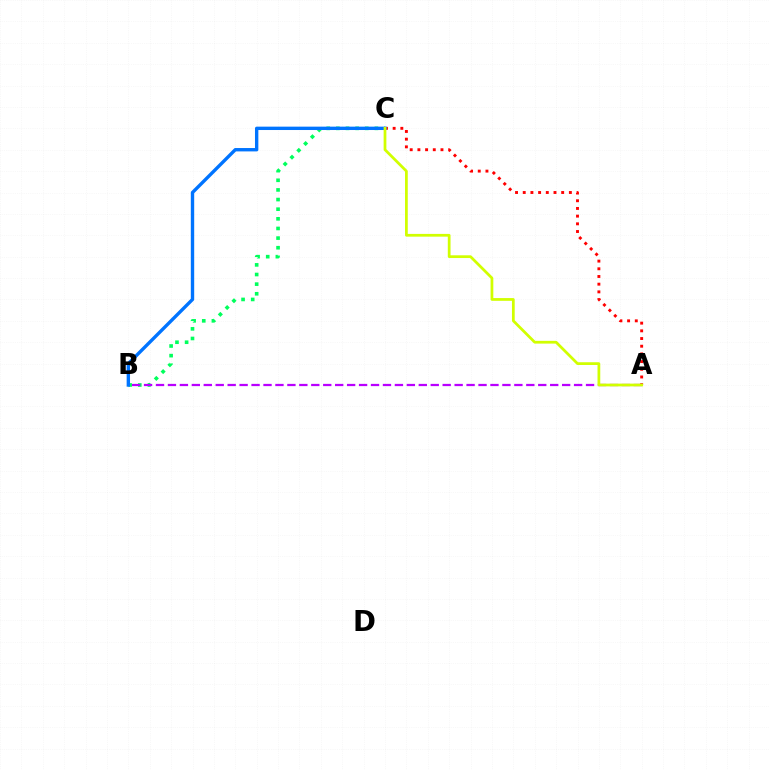{('B', 'C'): [{'color': '#00ff5c', 'line_style': 'dotted', 'thickness': 2.62}, {'color': '#0074ff', 'line_style': 'solid', 'thickness': 2.43}], ('A', 'C'): [{'color': '#ff0000', 'line_style': 'dotted', 'thickness': 2.09}, {'color': '#d1ff00', 'line_style': 'solid', 'thickness': 1.98}], ('A', 'B'): [{'color': '#b900ff', 'line_style': 'dashed', 'thickness': 1.62}]}